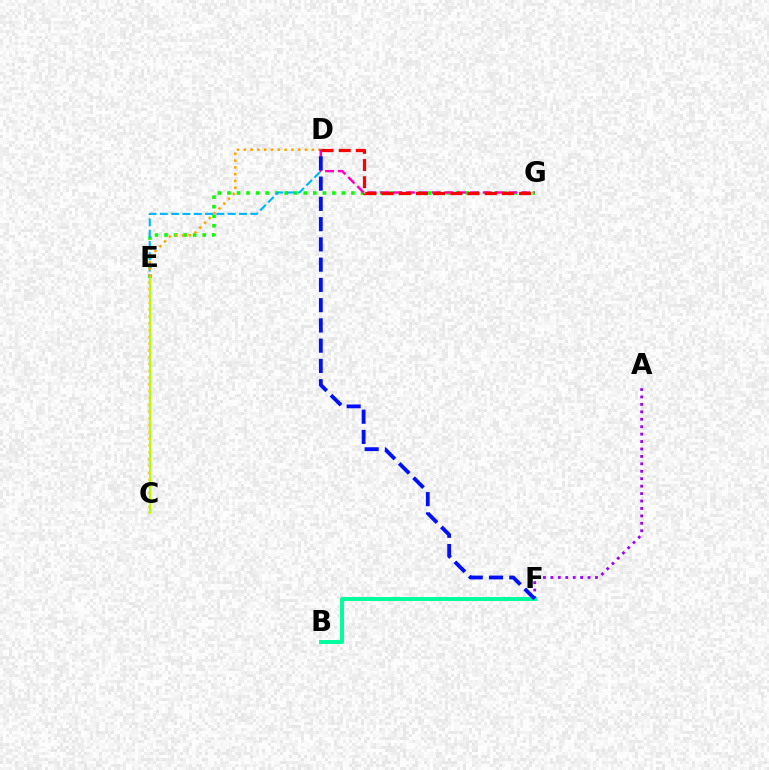{('E', 'G'): [{'color': '#08ff00', 'line_style': 'dotted', 'thickness': 2.59}], ('D', 'E'): [{'color': '#00b5ff', 'line_style': 'dashed', 'thickness': 1.54}], ('C', 'D'): [{'color': '#ffa500', 'line_style': 'dotted', 'thickness': 1.85}], ('C', 'E'): [{'color': '#b3ff00', 'line_style': 'solid', 'thickness': 1.52}], ('A', 'F'): [{'color': '#9b00ff', 'line_style': 'dotted', 'thickness': 2.02}], ('B', 'F'): [{'color': '#00ff9d', 'line_style': 'solid', 'thickness': 2.87}], ('D', 'G'): [{'color': '#ff00bd', 'line_style': 'dashed', 'thickness': 1.74}, {'color': '#ff0000', 'line_style': 'dashed', 'thickness': 2.33}], ('D', 'F'): [{'color': '#0010ff', 'line_style': 'dashed', 'thickness': 2.75}]}